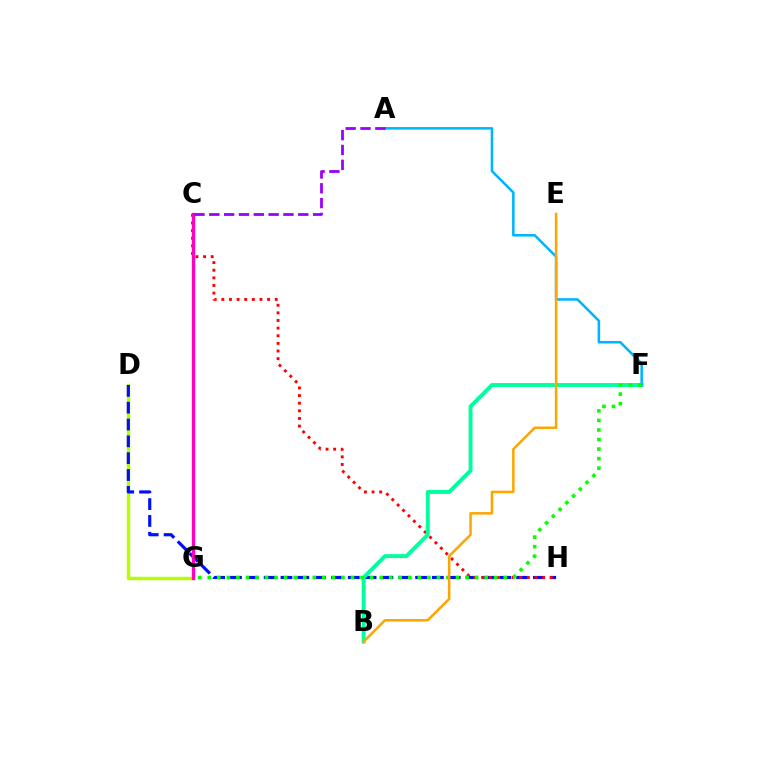{('D', 'G'): [{'color': '#b3ff00', 'line_style': 'solid', 'thickness': 2.45}], ('D', 'H'): [{'color': '#0010ff', 'line_style': 'dashed', 'thickness': 2.29}], ('C', 'H'): [{'color': '#ff0000', 'line_style': 'dotted', 'thickness': 2.07}], ('B', 'F'): [{'color': '#00ff9d', 'line_style': 'solid', 'thickness': 2.81}], ('A', 'F'): [{'color': '#00b5ff', 'line_style': 'solid', 'thickness': 1.83}], ('F', 'G'): [{'color': '#08ff00', 'line_style': 'dotted', 'thickness': 2.59}], ('C', 'G'): [{'color': '#ff00bd', 'line_style': 'solid', 'thickness': 2.41}], ('A', 'C'): [{'color': '#9b00ff', 'line_style': 'dashed', 'thickness': 2.01}], ('B', 'E'): [{'color': '#ffa500', 'line_style': 'solid', 'thickness': 1.82}]}